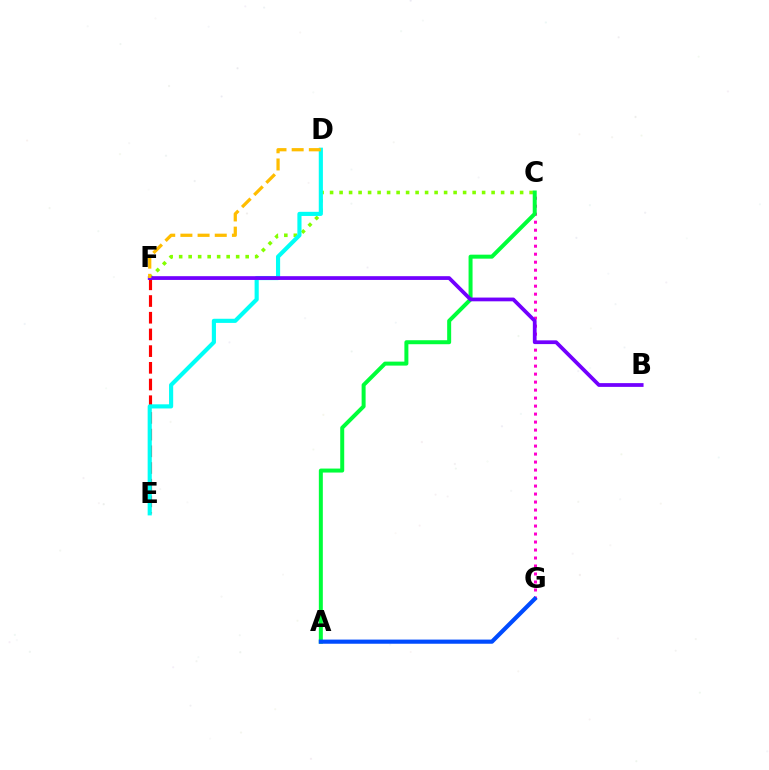{('C', 'G'): [{'color': '#ff00cf', 'line_style': 'dotted', 'thickness': 2.17}], ('E', 'F'): [{'color': '#ff0000', 'line_style': 'dashed', 'thickness': 2.27}], ('C', 'F'): [{'color': '#84ff00', 'line_style': 'dotted', 'thickness': 2.58}], ('D', 'E'): [{'color': '#00fff6', 'line_style': 'solid', 'thickness': 2.98}], ('A', 'C'): [{'color': '#00ff39', 'line_style': 'solid', 'thickness': 2.87}], ('B', 'F'): [{'color': '#7200ff', 'line_style': 'solid', 'thickness': 2.7}], ('D', 'F'): [{'color': '#ffbd00', 'line_style': 'dashed', 'thickness': 2.33}], ('A', 'G'): [{'color': '#004bff', 'line_style': 'solid', 'thickness': 2.99}]}